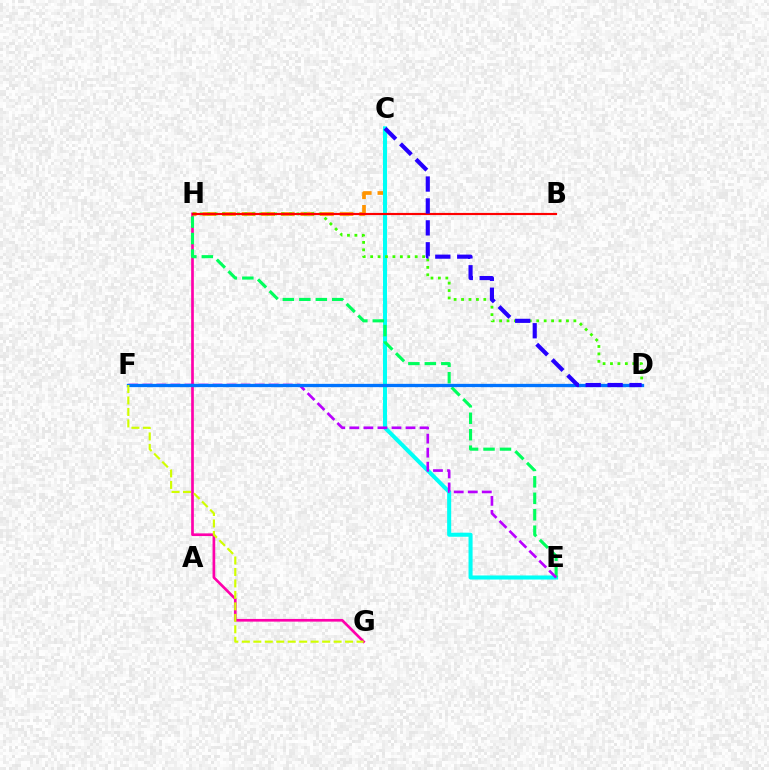{('G', 'H'): [{'color': '#ff00ac', 'line_style': 'solid', 'thickness': 1.93}], ('C', 'H'): [{'color': '#ff9400', 'line_style': 'dashed', 'thickness': 2.66}], ('C', 'E'): [{'color': '#00fff6', 'line_style': 'solid', 'thickness': 2.92}], ('D', 'H'): [{'color': '#3dff00', 'line_style': 'dotted', 'thickness': 2.02}], ('E', 'H'): [{'color': '#00ff5c', 'line_style': 'dashed', 'thickness': 2.24}], ('E', 'F'): [{'color': '#b900ff', 'line_style': 'dashed', 'thickness': 1.91}], ('D', 'F'): [{'color': '#0074ff', 'line_style': 'solid', 'thickness': 2.37}], ('B', 'H'): [{'color': '#ff0000', 'line_style': 'solid', 'thickness': 1.55}], ('C', 'D'): [{'color': '#2500ff', 'line_style': 'dashed', 'thickness': 2.98}], ('F', 'G'): [{'color': '#d1ff00', 'line_style': 'dashed', 'thickness': 1.56}]}